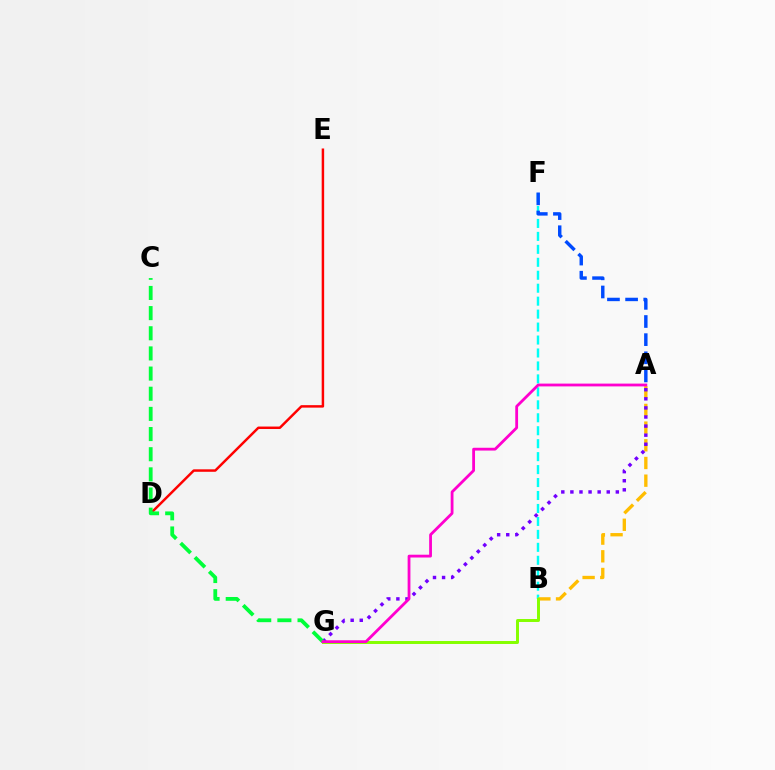{('B', 'F'): [{'color': '#00fff6', 'line_style': 'dashed', 'thickness': 1.76}], ('A', 'B'): [{'color': '#ffbd00', 'line_style': 'dashed', 'thickness': 2.4}], ('D', 'E'): [{'color': '#ff0000', 'line_style': 'solid', 'thickness': 1.78}], ('B', 'G'): [{'color': '#84ff00', 'line_style': 'solid', 'thickness': 2.13}], ('A', 'G'): [{'color': '#7200ff', 'line_style': 'dotted', 'thickness': 2.47}, {'color': '#ff00cf', 'line_style': 'solid', 'thickness': 2.02}], ('C', 'G'): [{'color': '#00ff39', 'line_style': 'dashed', 'thickness': 2.74}], ('A', 'F'): [{'color': '#004bff', 'line_style': 'dashed', 'thickness': 2.46}]}